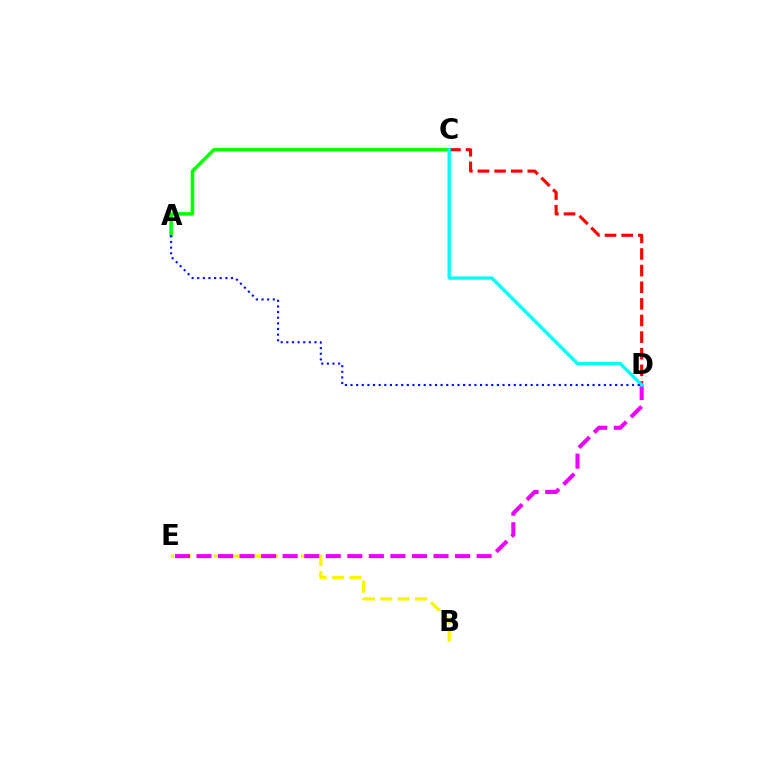{('B', 'E'): [{'color': '#fcf500', 'line_style': 'dashed', 'thickness': 2.37}], ('A', 'C'): [{'color': '#08ff00', 'line_style': 'solid', 'thickness': 2.53}], ('D', 'E'): [{'color': '#ee00ff', 'line_style': 'dashed', 'thickness': 2.93}], ('C', 'D'): [{'color': '#ff0000', 'line_style': 'dashed', 'thickness': 2.26}, {'color': '#00fff6', 'line_style': 'solid', 'thickness': 2.4}], ('A', 'D'): [{'color': '#0010ff', 'line_style': 'dotted', 'thickness': 1.53}]}